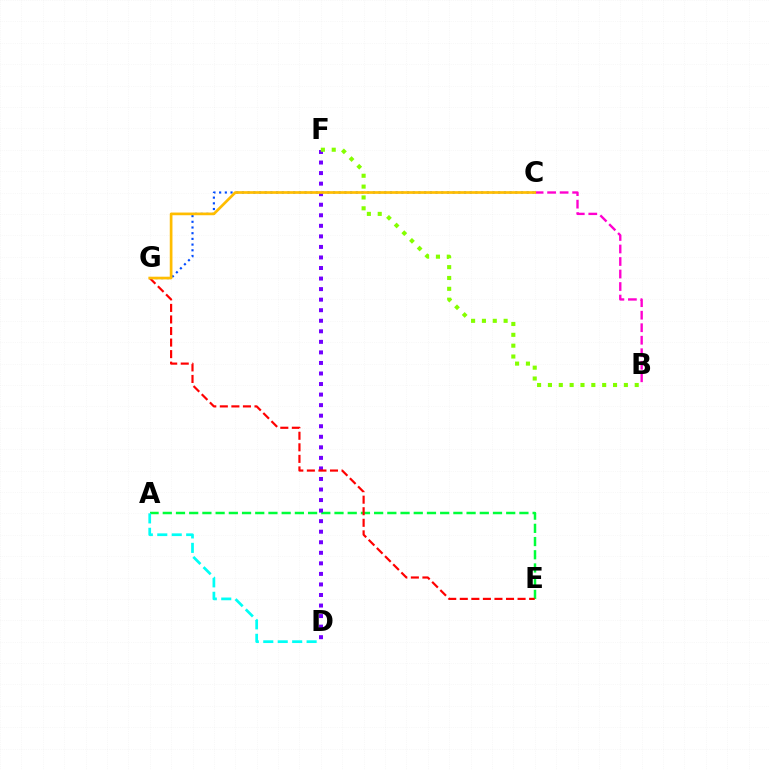{('A', 'E'): [{'color': '#00ff39', 'line_style': 'dashed', 'thickness': 1.79}], ('D', 'F'): [{'color': '#7200ff', 'line_style': 'dotted', 'thickness': 2.87}], ('E', 'G'): [{'color': '#ff0000', 'line_style': 'dashed', 'thickness': 1.57}], ('A', 'D'): [{'color': '#00fff6', 'line_style': 'dashed', 'thickness': 1.96}], ('C', 'G'): [{'color': '#004bff', 'line_style': 'dotted', 'thickness': 1.55}, {'color': '#ffbd00', 'line_style': 'solid', 'thickness': 1.94}], ('B', 'C'): [{'color': '#ff00cf', 'line_style': 'dashed', 'thickness': 1.7}], ('B', 'F'): [{'color': '#84ff00', 'line_style': 'dotted', 'thickness': 2.95}]}